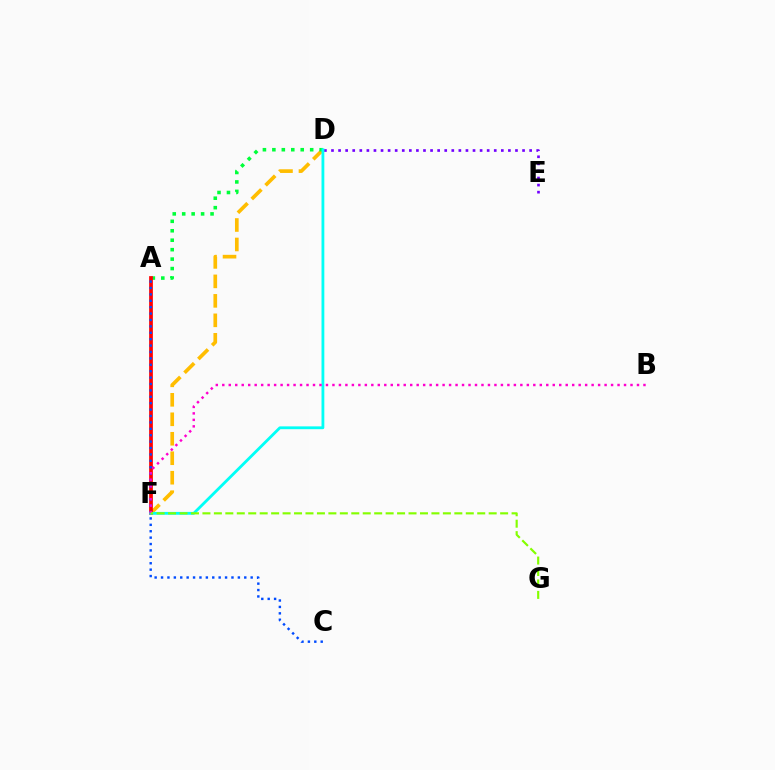{('D', 'E'): [{'color': '#7200ff', 'line_style': 'dotted', 'thickness': 1.92}], ('D', 'F'): [{'color': '#ffbd00', 'line_style': 'dashed', 'thickness': 2.65}, {'color': '#00fff6', 'line_style': 'solid', 'thickness': 2.02}], ('A', 'D'): [{'color': '#00ff39', 'line_style': 'dotted', 'thickness': 2.57}], ('A', 'F'): [{'color': '#ff0000', 'line_style': 'solid', 'thickness': 2.68}], ('A', 'C'): [{'color': '#004bff', 'line_style': 'dotted', 'thickness': 1.74}], ('B', 'F'): [{'color': '#ff00cf', 'line_style': 'dotted', 'thickness': 1.76}], ('F', 'G'): [{'color': '#84ff00', 'line_style': 'dashed', 'thickness': 1.56}]}